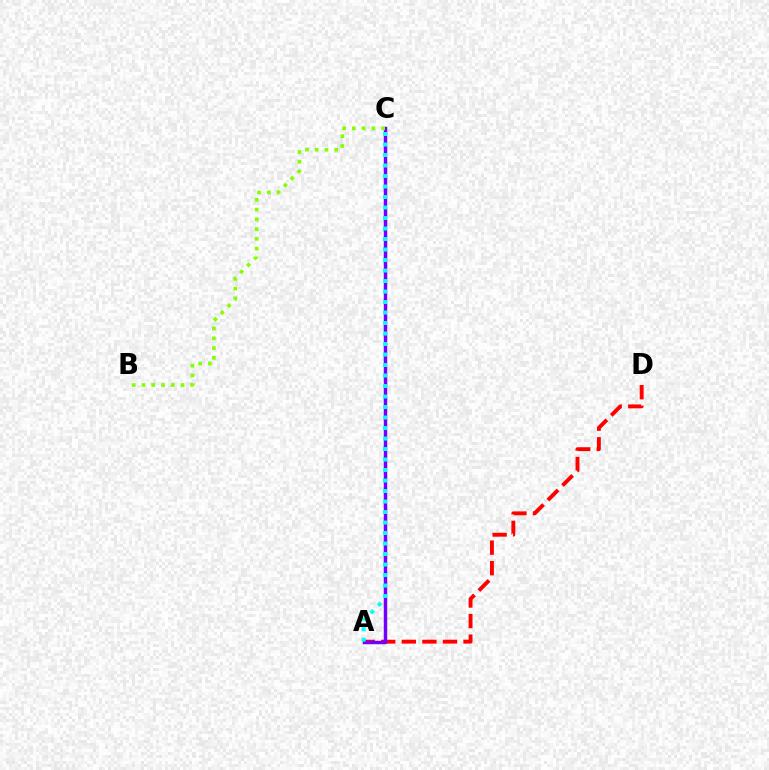{('A', 'D'): [{'color': '#ff0000', 'line_style': 'dashed', 'thickness': 2.8}], ('A', 'C'): [{'color': '#7200ff', 'line_style': 'solid', 'thickness': 2.48}, {'color': '#00fff6', 'line_style': 'dotted', 'thickness': 2.85}], ('B', 'C'): [{'color': '#84ff00', 'line_style': 'dotted', 'thickness': 2.65}]}